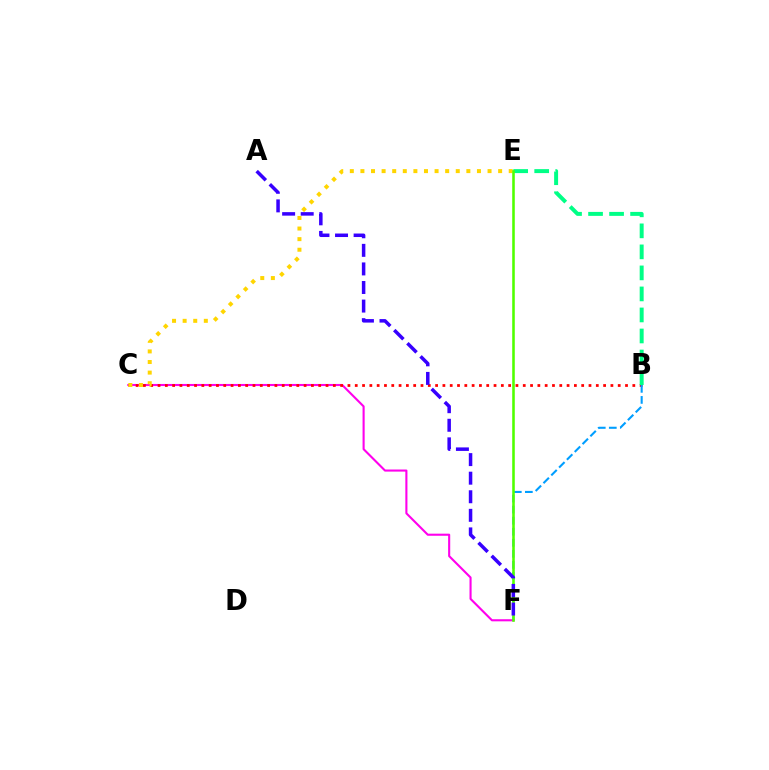{('C', 'F'): [{'color': '#ff00ed', 'line_style': 'solid', 'thickness': 1.52}], ('B', 'C'): [{'color': '#ff0000', 'line_style': 'dotted', 'thickness': 1.98}], ('B', 'E'): [{'color': '#00ff86', 'line_style': 'dashed', 'thickness': 2.86}], ('C', 'E'): [{'color': '#ffd500', 'line_style': 'dotted', 'thickness': 2.88}], ('B', 'F'): [{'color': '#009eff', 'line_style': 'dashed', 'thickness': 1.5}], ('E', 'F'): [{'color': '#4fff00', 'line_style': 'solid', 'thickness': 1.85}], ('A', 'F'): [{'color': '#3700ff', 'line_style': 'dashed', 'thickness': 2.52}]}